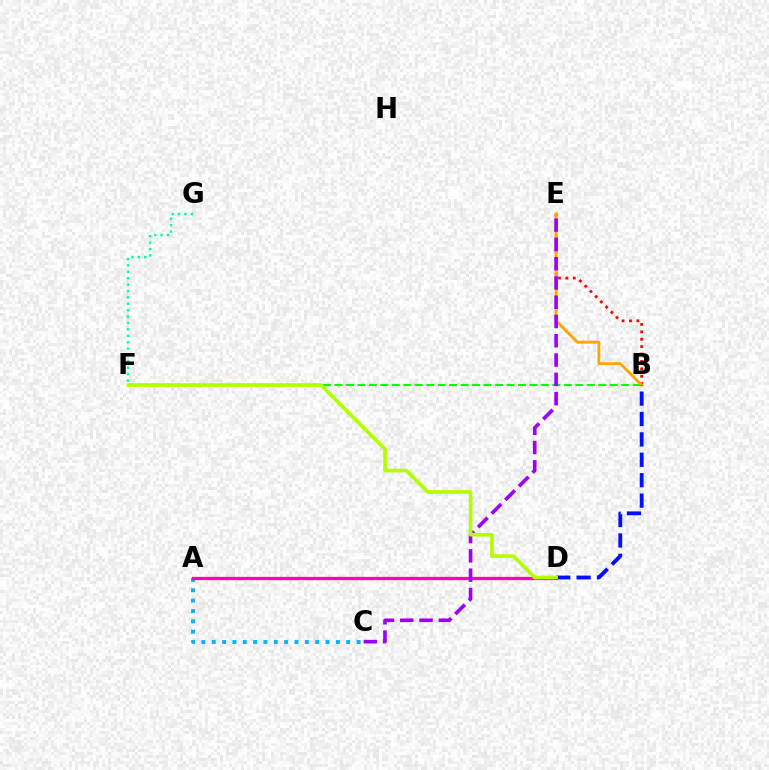{('B', 'E'): [{'color': '#ff0000', 'line_style': 'dotted', 'thickness': 2.01}, {'color': '#ffa500', 'line_style': 'solid', 'thickness': 2.07}], ('F', 'G'): [{'color': '#00ff9d', 'line_style': 'dotted', 'thickness': 1.74}], ('A', 'C'): [{'color': '#00b5ff', 'line_style': 'dotted', 'thickness': 2.81}], ('B', 'F'): [{'color': '#08ff00', 'line_style': 'dashed', 'thickness': 1.56}], ('A', 'D'): [{'color': '#ff00bd', 'line_style': 'solid', 'thickness': 2.35}], ('C', 'E'): [{'color': '#9b00ff', 'line_style': 'dashed', 'thickness': 2.62}], ('B', 'D'): [{'color': '#0010ff', 'line_style': 'dashed', 'thickness': 2.77}], ('D', 'F'): [{'color': '#b3ff00', 'line_style': 'solid', 'thickness': 2.64}]}